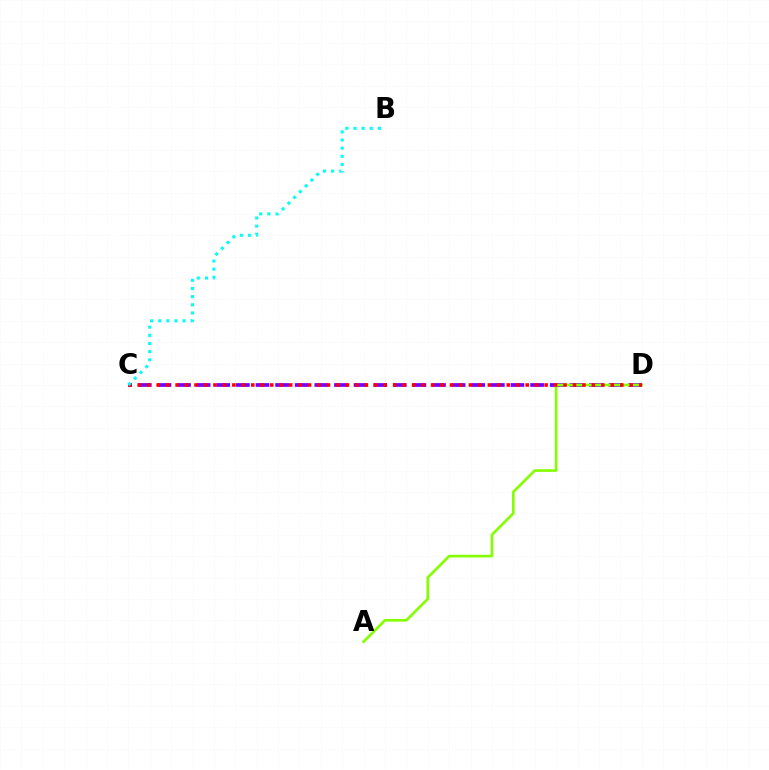{('C', 'D'): [{'color': '#7200ff', 'line_style': 'dashed', 'thickness': 2.66}, {'color': '#ff0000', 'line_style': 'dotted', 'thickness': 2.57}], ('A', 'D'): [{'color': '#84ff00', 'line_style': 'solid', 'thickness': 1.92}], ('B', 'C'): [{'color': '#00fff6', 'line_style': 'dotted', 'thickness': 2.21}]}